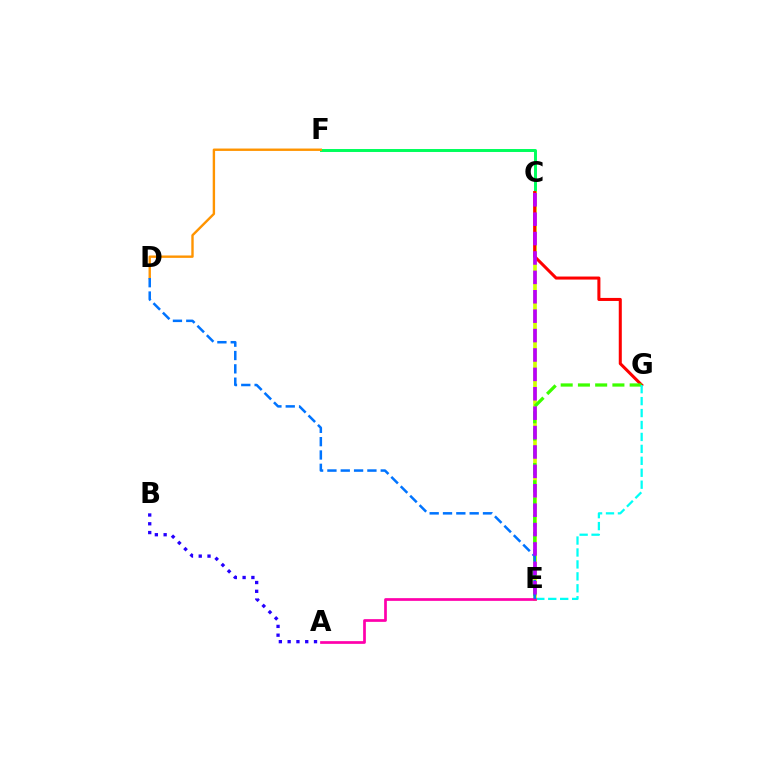{('C', 'F'): [{'color': '#00ff5c', 'line_style': 'solid', 'thickness': 2.13}], ('A', 'B'): [{'color': '#2500ff', 'line_style': 'dotted', 'thickness': 2.39}], ('C', 'E'): [{'color': '#d1ff00', 'line_style': 'solid', 'thickness': 2.64}, {'color': '#b900ff', 'line_style': 'dashed', 'thickness': 2.64}], ('C', 'G'): [{'color': '#ff0000', 'line_style': 'solid', 'thickness': 2.19}], ('D', 'F'): [{'color': '#ff9400', 'line_style': 'solid', 'thickness': 1.72}], ('E', 'G'): [{'color': '#3dff00', 'line_style': 'dashed', 'thickness': 2.34}, {'color': '#00fff6', 'line_style': 'dashed', 'thickness': 1.62}], ('A', 'E'): [{'color': '#ff00ac', 'line_style': 'solid', 'thickness': 1.96}], ('D', 'E'): [{'color': '#0074ff', 'line_style': 'dashed', 'thickness': 1.81}]}